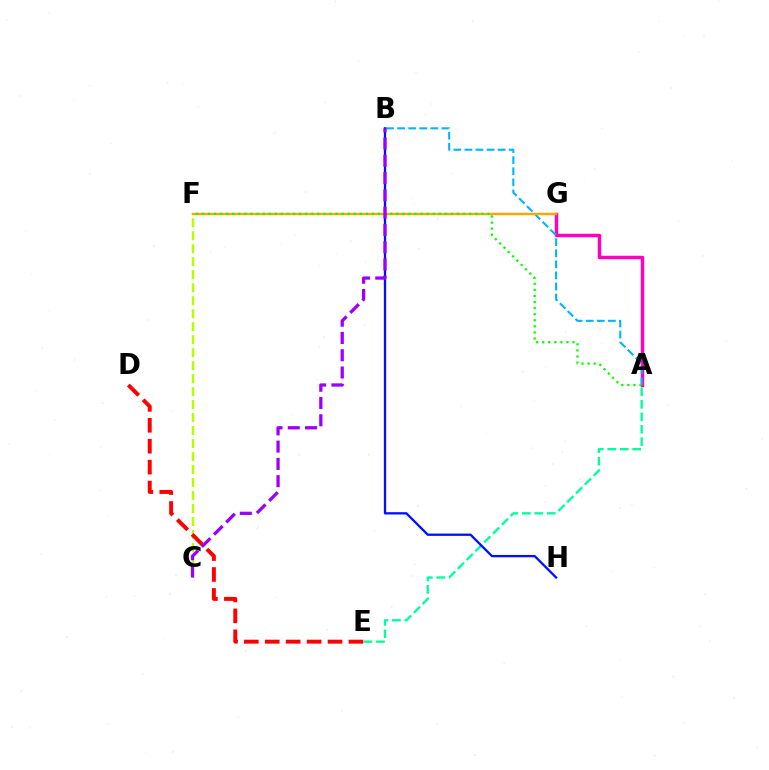{('A', 'G'): [{'color': '#ff00bd', 'line_style': 'solid', 'thickness': 2.5}], ('A', 'B'): [{'color': '#00b5ff', 'line_style': 'dashed', 'thickness': 1.51}], ('C', 'F'): [{'color': '#b3ff00', 'line_style': 'dashed', 'thickness': 1.76}], ('F', 'G'): [{'color': '#ffa500', 'line_style': 'solid', 'thickness': 1.76}], ('A', 'F'): [{'color': '#08ff00', 'line_style': 'dotted', 'thickness': 1.65}], ('A', 'E'): [{'color': '#00ff9d', 'line_style': 'dashed', 'thickness': 1.69}], ('D', 'E'): [{'color': '#ff0000', 'line_style': 'dashed', 'thickness': 2.84}], ('B', 'H'): [{'color': '#0010ff', 'line_style': 'solid', 'thickness': 1.66}], ('B', 'C'): [{'color': '#9b00ff', 'line_style': 'dashed', 'thickness': 2.35}]}